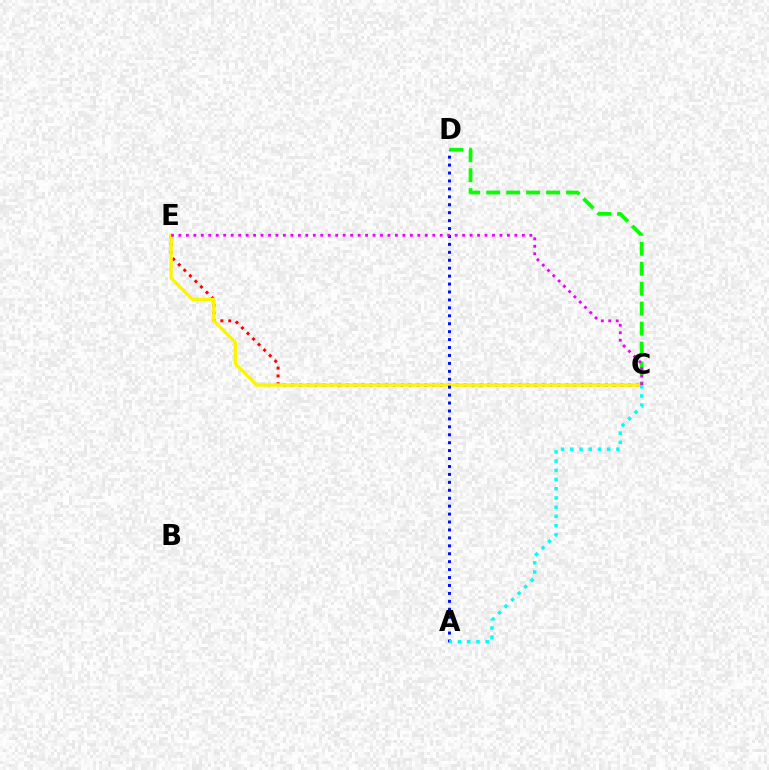{('C', 'D'): [{'color': '#08ff00', 'line_style': 'dashed', 'thickness': 2.71}], ('C', 'E'): [{'color': '#ff0000', 'line_style': 'dotted', 'thickness': 2.13}, {'color': '#fcf500', 'line_style': 'solid', 'thickness': 2.41}, {'color': '#ee00ff', 'line_style': 'dotted', 'thickness': 2.03}], ('A', 'D'): [{'color': '#0010ff', 'line_style': 'dotted', 'thickness': 2.16}], ('A', 'C'): [{'color': '#00fff6', 'line_style': 'dotted', 'thickness': 2.5}]}